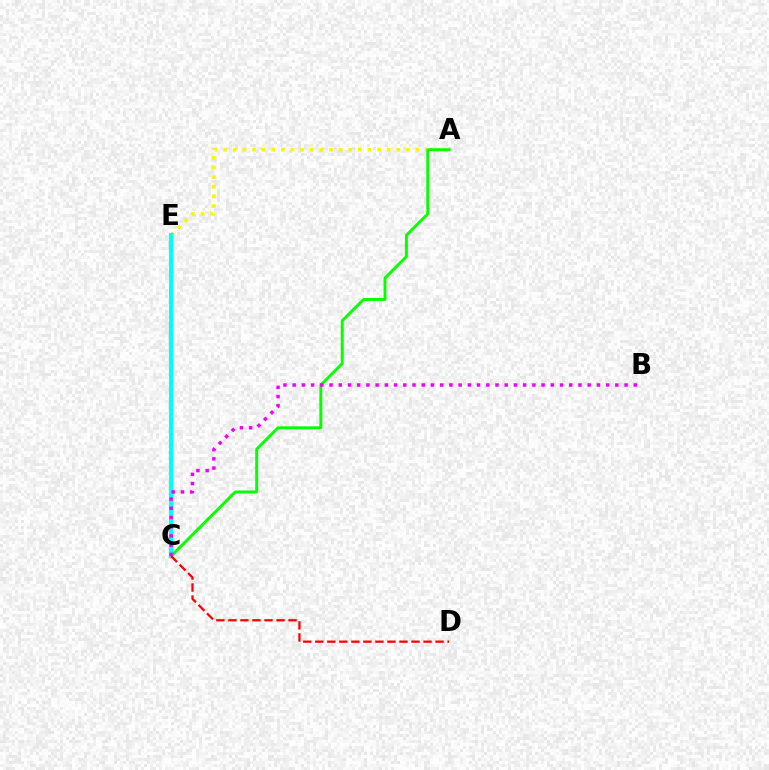{('A', 'E'): [{'color': '#fcf500', 'line_style': 'dotted', 'thickness': 2.62}], ('A', 'C'): [{'color': '#08ff00', 'line_style': 'solid', 'thickness': 2.13}], ('C', 'E'): [{'color': '#0010ff', 'line_style': 'solid', 'thickness': 2.27}, {'color': '#00fff6', 'line_style': 'solid', 'thickness': 2.97}], ('B', 'C'): [{'color': '#ee00ff', 'line_style': 'dotted', 'thickness': 2.5}], ('C', 'D'): [{'color': '#ff0000', 'line_style': 'dashed', 'thickness': 1.63}]}